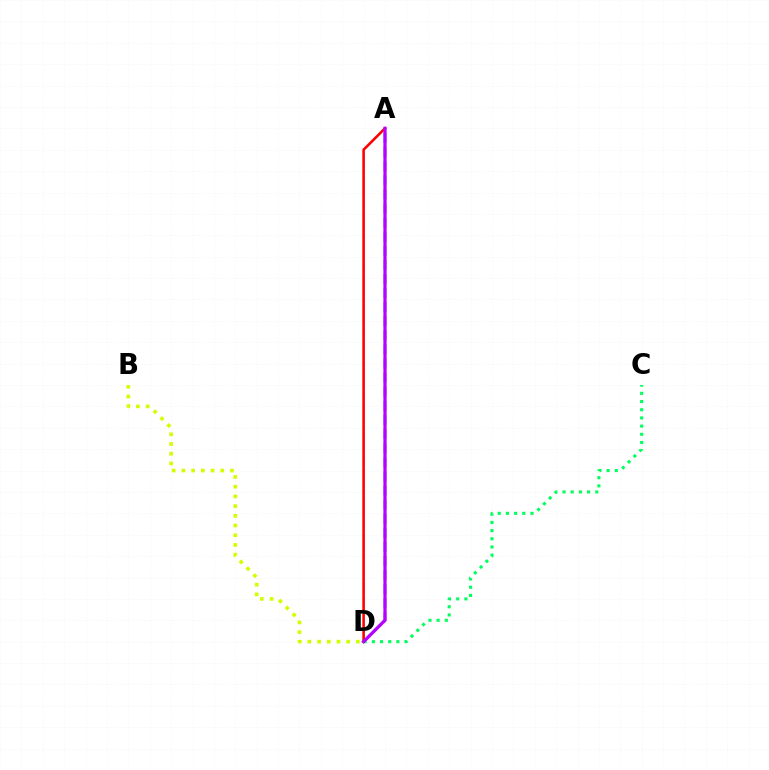{('C', 'D'): [{'color': '#00ff5c', 'line_style': 'dotted', 'thickness': 2.22}], ('A', 'D'): [{'color': '#ff0000', 'line_style': 'solid', 'thickness': 1.86}, {'color': '#0074ff', 'line_style': 'dashed', 'thickness': 1.92}, {'color': '#b900ff', 'line_style': 'solid', 'thickness': 2.32}], ('B', 'D'): [{'color': '#d1ff00', 'line_style': 'dotted', 'thickness': 2.64}]}